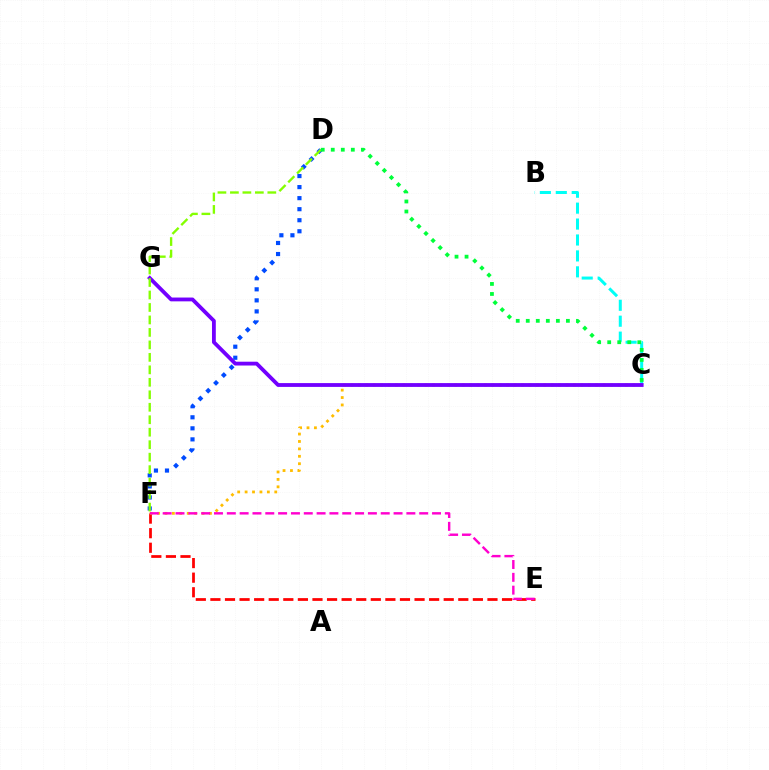{('B', 'C'): [{'color': '#00fff6', 'line_style': 'dashed', 'thickness': 2.16}], ('E', 'F'): [{'color': '#ff0000', 'line_style': 'dashed', 'thickness': 1.98}, {'color': '#ff00cf', 'line_style': 'dashed', 'thickness': 1.74}], ('C', 'F'): [{'color': '#ffbd00', 'line_style': 'dotted', 'thickness': 2.02}], ('D', 'F'): [{'color': '#004bff', 'line_style': 'dotted', 'thickness': 3.0}, {'color': '#84ff00', 'line_style': 'dashed', 'thickness': 1.69}], ('C', 'G'): [{'color': '#7200ff', 'line_style': 'solid', 'thickness': 2.75}], ('C', 'D'): [{'color': '#00ff39', 'line_style': 'dotted', 'thickness': 2.73}]}